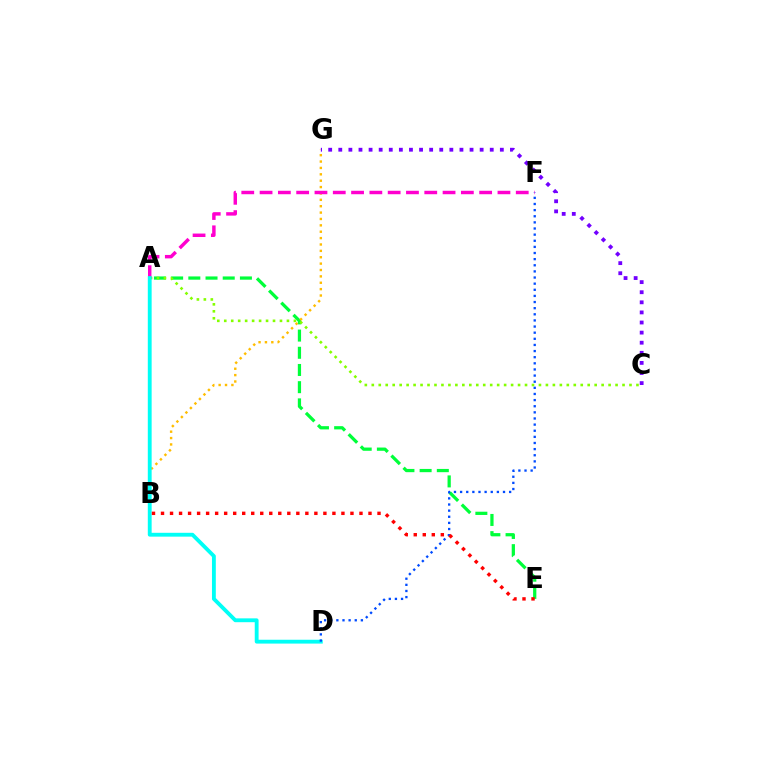{('A', 'E'): [{'color': '#00ff39', 'line_style': 'dashed', 'thickness': 2.34}], ('A', 'C'): [{'color': '#84ff00', 'line_style': 'dotted', 'thickness': 1.89}], ('B', 'G'): [{'color': '#ffbd00', 'line_style': 'dotted', 'thickness': 1.73}], ('A', 'F'): [{'color': '#ff00cf', 'line_style': 'dashed', 'thickness': 2.49}], ('A', 'D'): [{'color': '#00fff6', 'line_style': 'solid', 'thickness': 2.77}], ('D', 'F'): [{'color': '#004bff', 'line_style': 'dotted', 'thickness': 1.67}], ('B', 'E'): [{'color': '#ff0000', 'line_style': 'dotted', 'thickness': 2.45}], ('C', 'G'): [{'color': '#7200ff', 'line_style': 'dotted', 'thickness': 2.74}]}